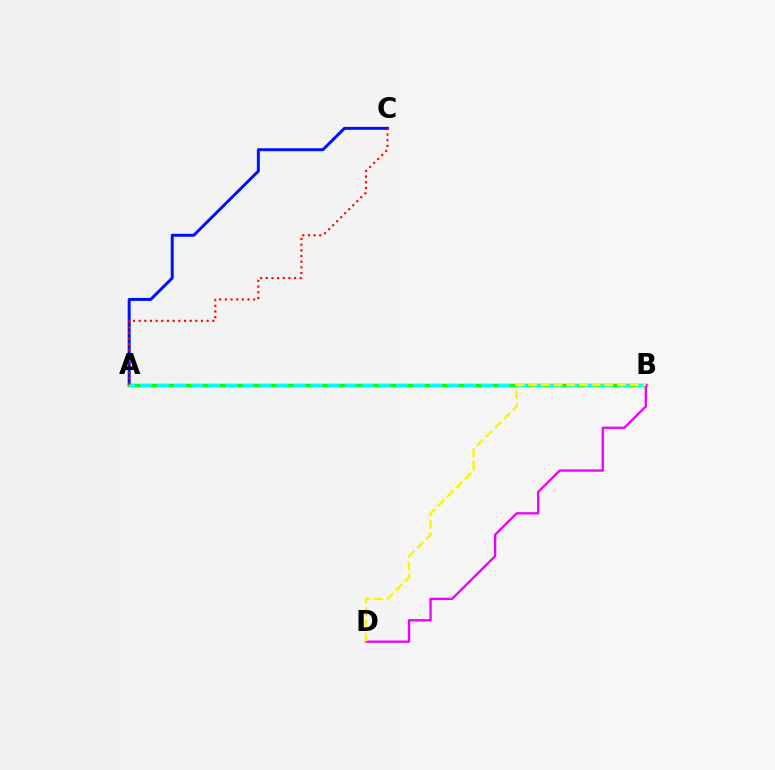{('A', 'C'): [{'color': '#0010ff', 'line_style': 'solid', 'thickness': 2.13}, {'color': '#ff0000', 'line_style': 'dotted', 'thickness': 1.54}], ('A', 'B'): [{'color': '#08ff00', 'line_style': 'solid', 'thickness': 2.51}, {'color': '#00fff6', 'line_style': 'dashed', 'thickness': 2.32}], ('B', 'D'): [{'color': '#ee00ff', 'line_style': 'solid', 'thickness': 1.67}, {'color': '#fcf500', 'line_style': 'dashed', 'thickness': 1.73}]}